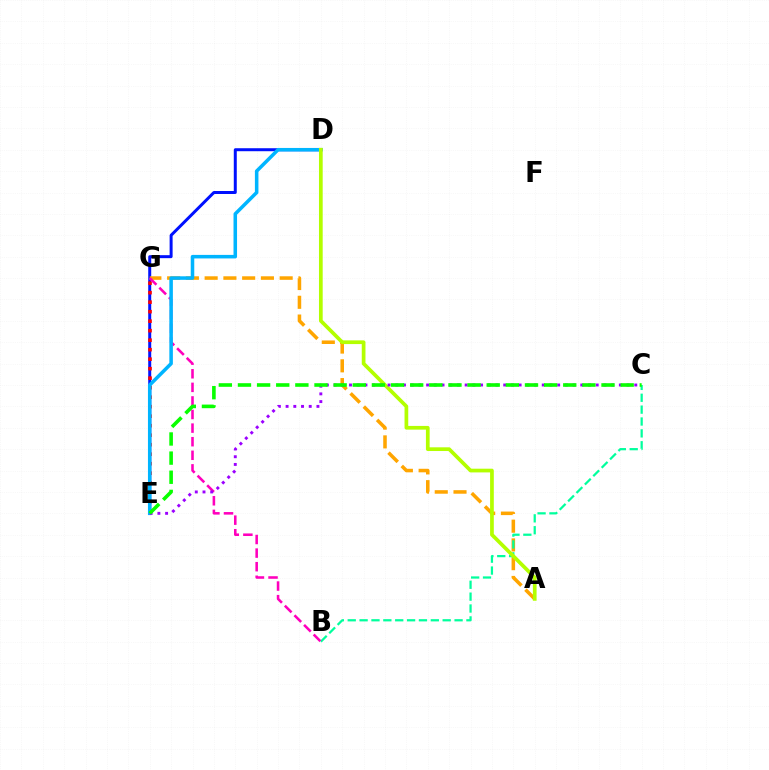{('D', 'E'): [{'color': '#0010ff', 'line_style': 'solid', 'thickness': 2.15}, {'color': '#00b5ff', 'line_style': 'solid', 'thickness': 2.54}], ('A', 'G'): [{'color': '#ffa500', 'line_style': 'dashed', 'thickness': 2.55}], ('E', 'G'): [{'color': '#ff0000', 'line_style': 'dotted', 'thickness': 2.58}], ('B', 'C'): [{'color': '#00ff9d', 'line_style': 'dashed', 'thickness': 1.61}], ('B', 'G'): [{'color': '#ff00bd', 'line_style': 'dashed', 'thickness': 1.85}], ('A', 'D'): [{'color': '#b3ff00', 'line_style': 'solid', 'thickness': 2.67}], ('C', 'E'): [{'color': '#9b00ff', 'line_style': 'dotted', 'thickness': 2.09}, {'color': '#08ff00', 'line_style': 'dashed', 'thickness': 2.6}]}